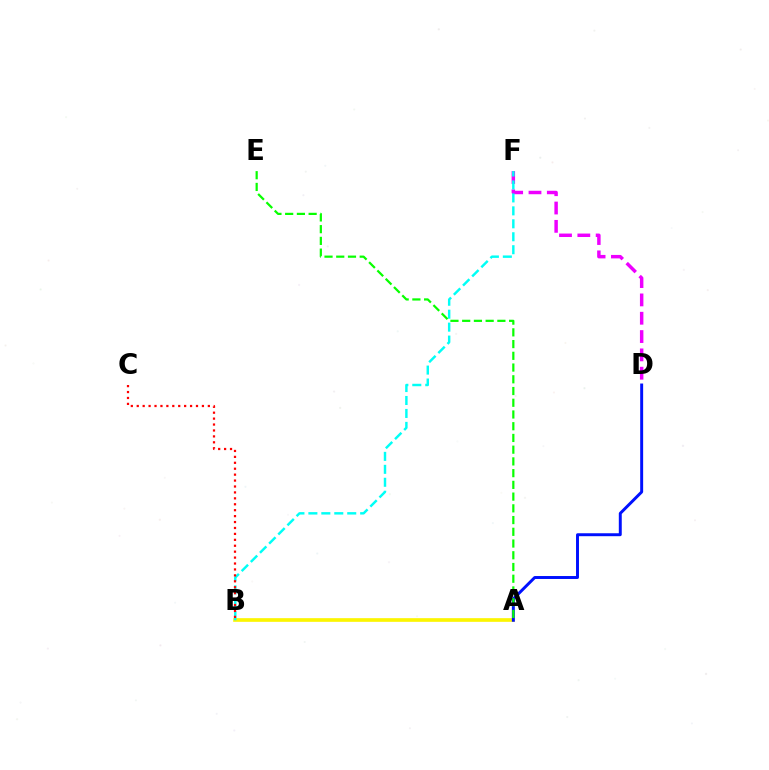{('A', 'B'): [{'color': '#fcf500', 'line_style': 'solid', 'thickness': 2.64}], ('D', 'F'): [{'color': '#ee00ff', 'line_style': 'dashed', 'thickness': 2.49}], ('A', 'D'): [{'color': '#0010ff', 'line_style': 'solid', 'thickness': 2.12}], ('B', 'F'): [{'color': '#00fff6', 'line_style': 'dashed', 'thickness': 1.76}], ('B', 'C'): [{'color': '#ff0000', 'line_style': 'dotted', 'thickness': 1.61}], ('A', 'E'): [{'color': '#08ff00', 'line_style': 'dashed', 'thickness': 1.59}]}